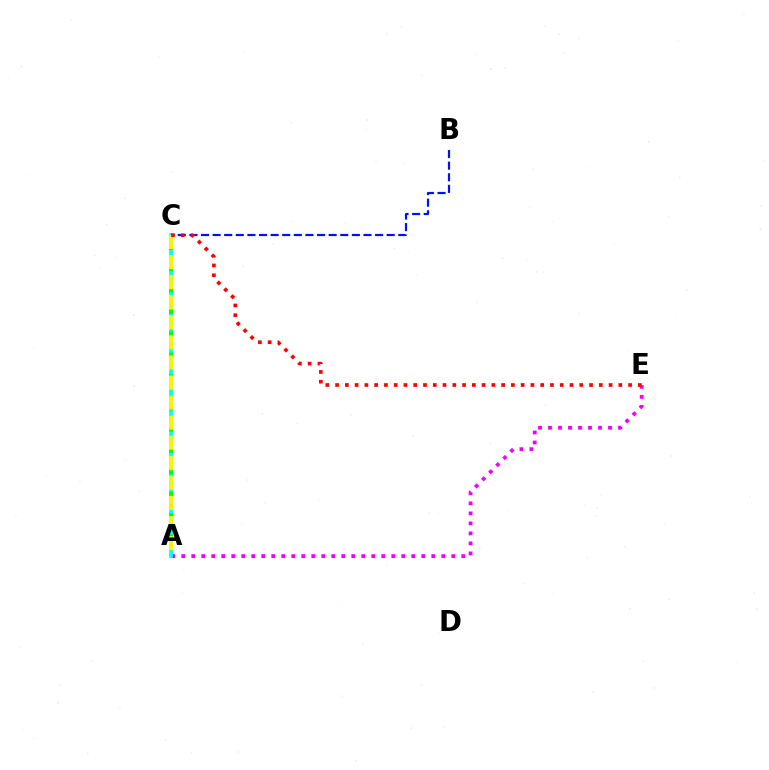{('A', 'E'): [{'color': '#ee00ff', 'line_style': 'dotted', 'thickness': 2.72}], ('A', 'C'): [{'color': '#00fff6', 'line_style': 'solid', 'thickness': 2.71}, {'color': '#08ff00', 'line_style': 'dotted', 'thickness': 2.91}, {'color': '#fcf500', 'line_style': 'dashed', 'thickness': 2.73}], ('B', 'C'): [{'color': '#0010ff', 'line_style': 'dashed', 'thickness': 1.58}], ('C', 'E'): [{'color': '#ff0000', 'line_style': 'dotted', 'thickness': 2.65}]}